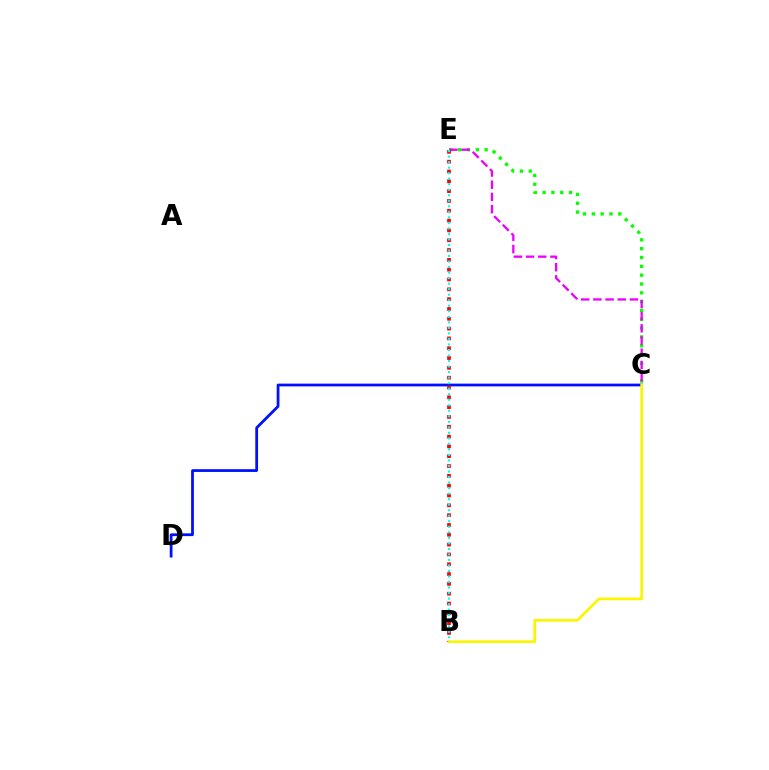{('C', 'E'): [{'color': '#08ff00', 'line_style': 'dotted', 'thickness': 2.4}, {'color': '#ee00ff', 'line_style': 'dashed', 'thickness': 1.66}], ('C', 'D'): [{'color': '#0010ff', 'line_style': 'solid', 'thickness': 1.99}], ('B', 'E'): [{'color': '#ff0000', 'line_style': 'dotted', 'thickness': 2.67}, {'color': '#00fff6', 'line_style': 'dotted', 'thickness': 1.5}], ('B', 'C'): [{'color': '#fcf500', 'line_style': 'solid', 'thickness': 1.96}]}